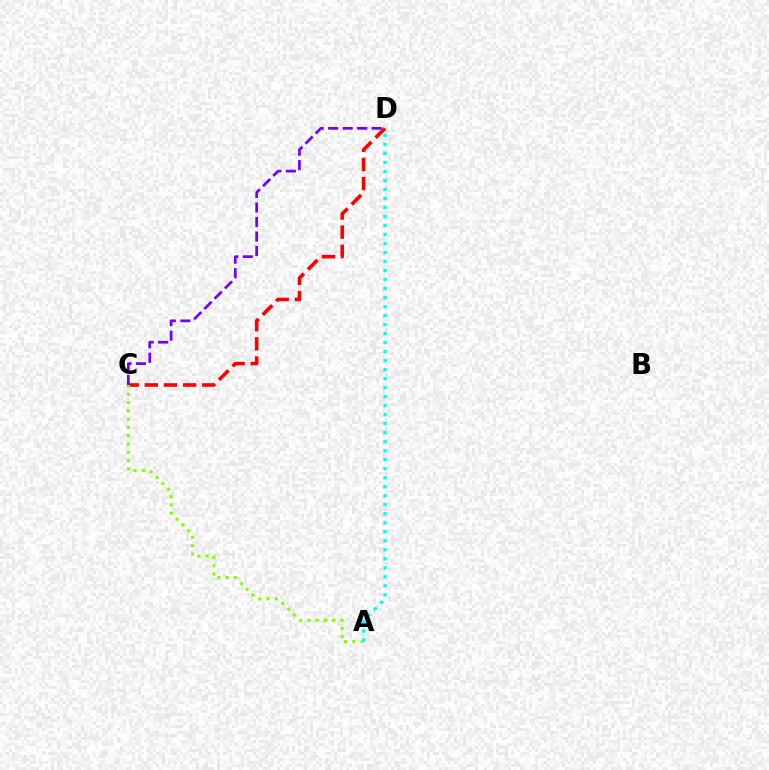{('C', 'D'): [{'color': '#ff0000', 'line_style': 'dashed', 'thickness': 2.6}, {'color': '#7200ff', 'line_style': 'dashed', 'thickness': 1.97}], ('A', 'C'): [{'color': '#84ff00', 'line_style': 'dotted', 'thickness': 2.25}], ('A', 'D'): [{'color': '#00fff6', 'line_style': 'dotted', 'thickness': 2.45}]}